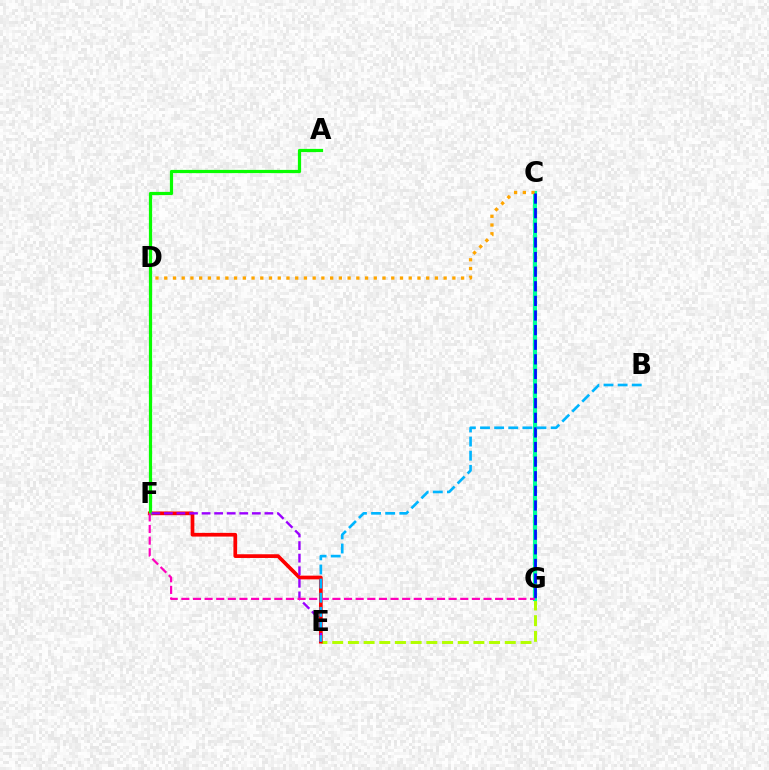{('E', 'G'): [{'color': '#b3ff00', 'line_style': 'dashed', 'thickness': 2.13}], ('C', 'G'): [{'color': '#00ff9d', 'line_style': 'solid', 'thickness': 2.96}, {'color': '#0010ff', 'line_style': 'dashed', 'thickness': 1.99}], ('C', 'D'): [{'color': '#ffa500', 'line_style': 'dotted', 'thickness': 2.37}], ('E', 'F'): [{'color': '#ff0000', 'line_style': 'solid', 'thickness': 2.67}, {'color': '#9b00ff', 'line_style': 'dashed', 'thickness': 1.71}], ('A', 'F'): [{'color': '#08ff00', 'line_style': 'solid', 'thickness': 2.32}], ('F', 'G'): [{'color': '#ff00bd', 'line_style': 'dashed', 'thickness': 1.58}], ('B', 'E'): [{'color': '#00b5ff', 'line_style': 'dashed', 'thickness': 1.92}]}